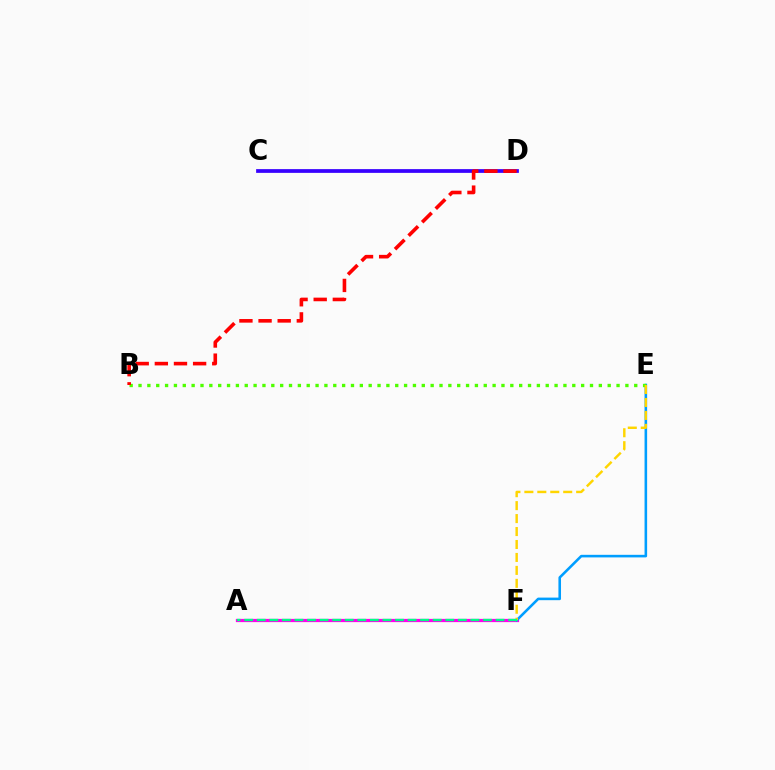{('A', 'F'): [{'color': '#ff00ed', 'line_style': 'solid', 'thickness': 2.33}, {'color': '#00ff86', 'line_style': 'dashed', 'thickness': 1.71}], ('E', 'F'): [{'color': '#009eff', 'line_style': 'solid', 'thickness': 1.86}, {'color': '#ffd500', 'line_style': 'dashed', 'thickness': 1.76}], ('B', 'E'): [{'color': '#4fff00', 'line_style': 'dotted', 'thickness': 2.41}], ('C', 'D'): [{'color': '#3700ff', 'line_style': 'solid', 'thickness': 2.69}], ('B', 'D'): [{'color': '#ff0000', 'line_style': 'dashed', 'thickness': 2.6}]}